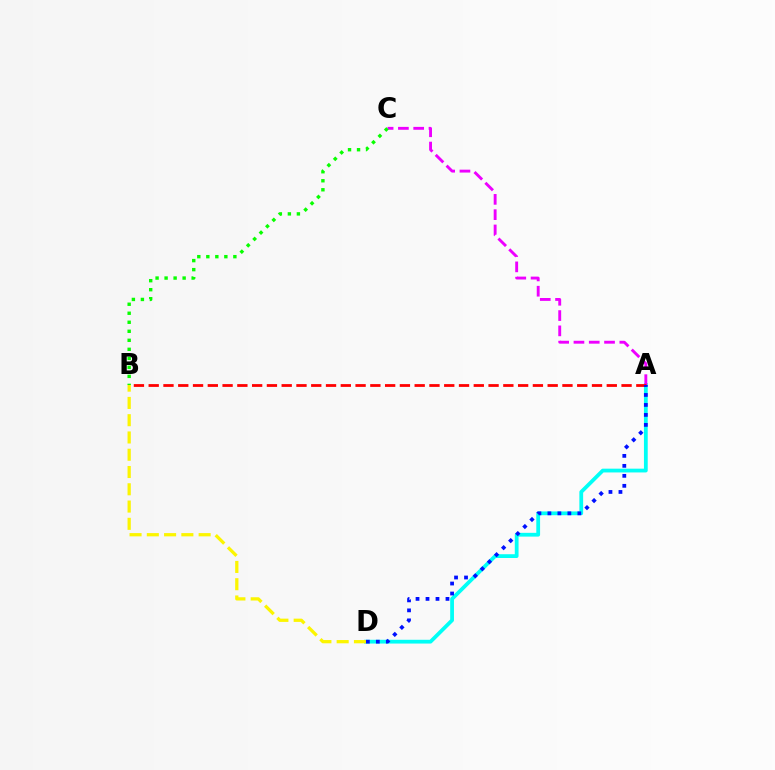{('A', 'D'): [{'color': '#00fff6', 'line_style': 'solid', 'thickness': 2.72}, {'color': '#0010ff', 'line_style': 'dotted', 'thickness': 2.71}], ('A', 'C'): [{'color': '#ee00ff', 'line_style': 'dashed', 'thickness': 2.08}], ('A', 'B'): [{'color': '#ff0000', 'line_style': 'dashed', 'thickness': 2.01}], ('B', 'C'): [{'color': '#08ff00', 'line_style': 'dotted', 'thickness': 2.45}], ('B', 'D'): [{'color': '#fcf500', 'line_style': 'dashed', 'thickness': 2.35}]}